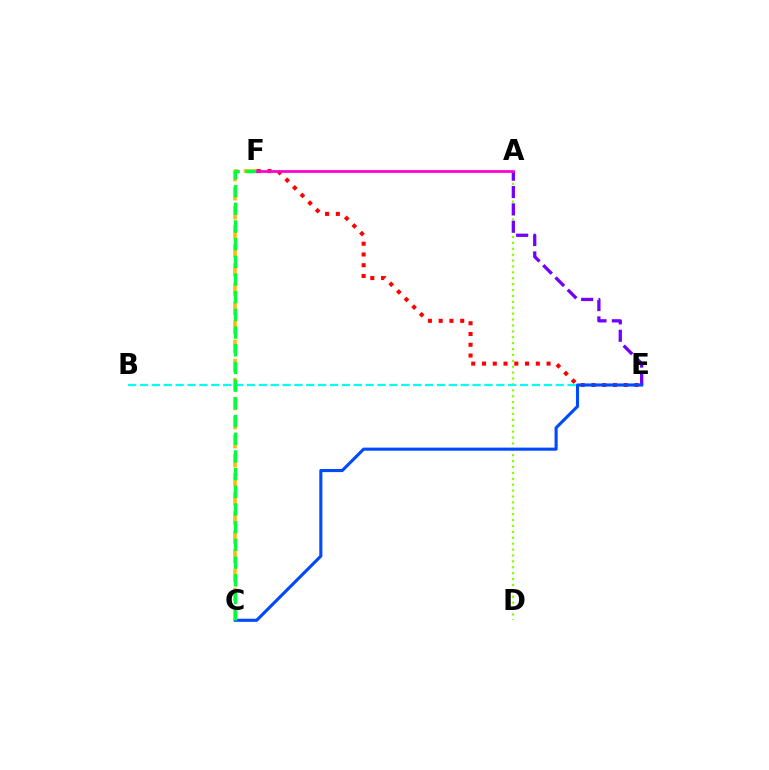{('A', 'D'): [{'color': '#84ff00', 'line_style': 'dotted', 'thickness': 1.6}], ('A', 'E'): [{'color': '#7200ff', 'line_style': 'dashed', 'thickness': 2.36}], ('C', 'F'): [{'color': '#ffbd00', 'line_style': 'dashed', 'thickness': 2.59}, {'color': '#00ff39', 'line_style': 'dashed', 'thickness': 2.4}], ('E', 'F'): [{'color': '#ff0000', 'line_style': 'dotted', 'thickness': 2.92}], ('B', 'E'): [{'color': '#00fff6', 'line_style': 'dashed', 'thickness': 1.61}], ('C', 'E'): [{'color': '#004bff', 'line_style': 'solid', 'thickness': 2.24}], ('A', 'F'): [{'color': '#ff00cf', 'line_style': 'solid', 'thickness': 1.97}]}